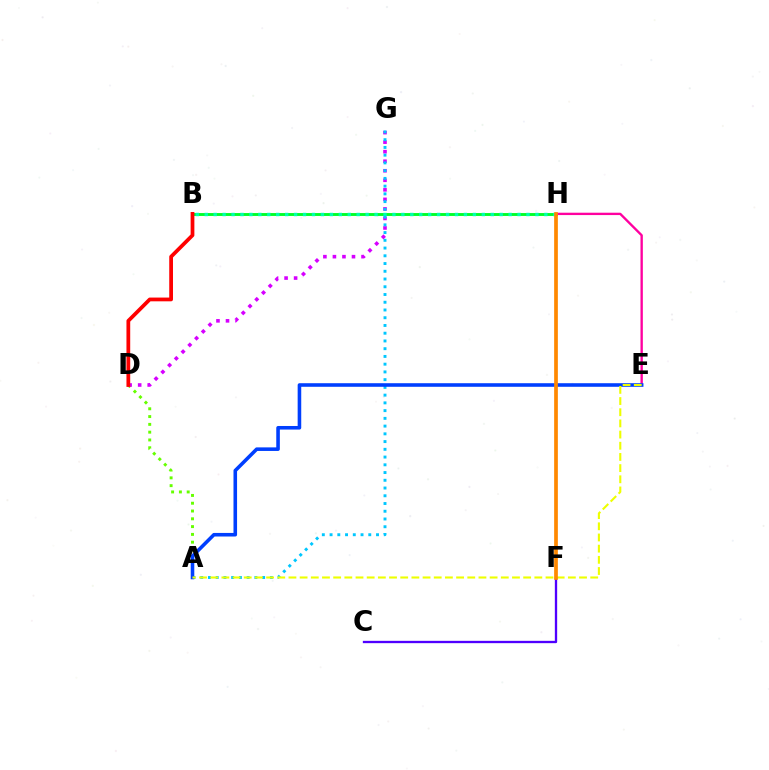{('B', 'H'): [{'color': '#00ff27', 'line_style': 'solid', 'thickness': 2.08}, {'color': '#00ffaf', 'line_style': 'dotted', 'thickness': 2.43}], ('A', 'D'): [{'color': '#66ff00', 'line_style': 'dotted', 'thickness': 2.12}], ('D', 'G'): [{'color': '#d600ff', 'line_style': 'dotted', 'thickness': 2.59}], ('A', 'G'): [{'color': '#00c7ff', 'line_style': 'dotted', 'thickness': 2.1}], ('E', 'H'): [{'color': '#ff00a0', 'line_style': 'solid', 'thickness': 1.7}], ('A', 'E'): [{'color': '#003fff', 'line_style': 'solid', 'thickness': 2.58}, {'color': '#eeff00', 'line_style': 'dashed', 'thickness': 1.52}], ('B', 'D'): [{'color': '#ff0000', 'line_style': 'solid', 'thickness': 2.7}], ('C', 'F'): [{'color': '#4f00ff', 'line_style': 'solid', 'thickness': 1.67}], ('F', 'H'): [{'color': '#ff8800', 'line_style': 'solid', 'thickness': 2.67}]}